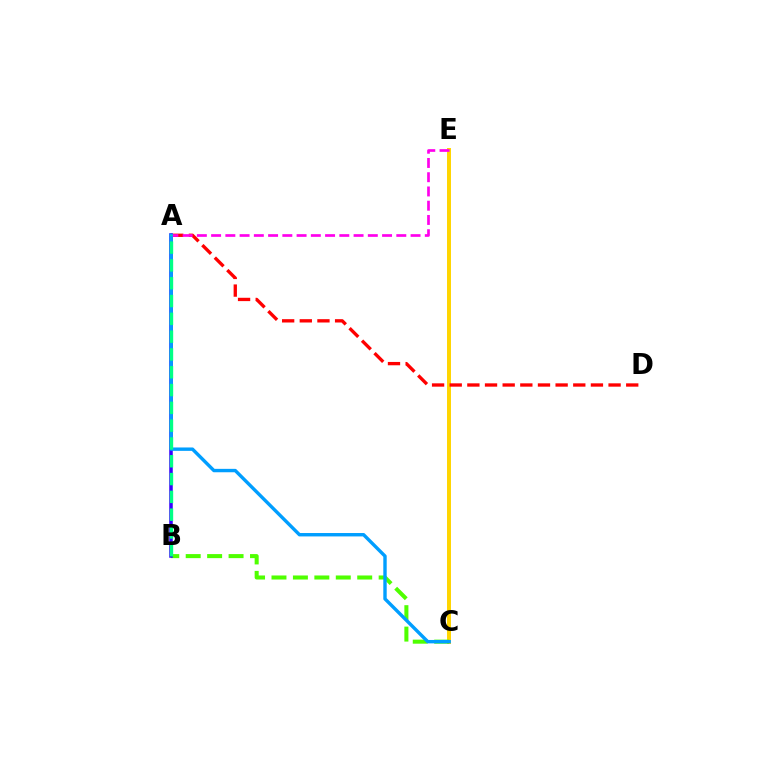{('C', 'E'): [{'color': '#ffd500', 'line_style': 'solid', 'thickness': 2.86}], ('B', 'C'): [{'color': '#4fff00', 'line_style': 'dashed', 'thickness': 2.91}], ('A', 'D'): [{'color': '#ff0000', 'line_style': 'dashed', 'thickness': 2.4}], ('A', 'B'): [{'color': '#3700ff', 'line_style': 'solid', 'thickness': 2.54}, {'color': '#00ff86', 'line_style': 'dashed', 'thickness': 2.42}], ('A', 'E'): [{'color': '#ff00ed', 'line_style': 'dashed', 'thickness': 1.94}], ('A', 'C'): [{'color': '#009eff', 'line_style': 'solid', 'thickness': 2.45}]}